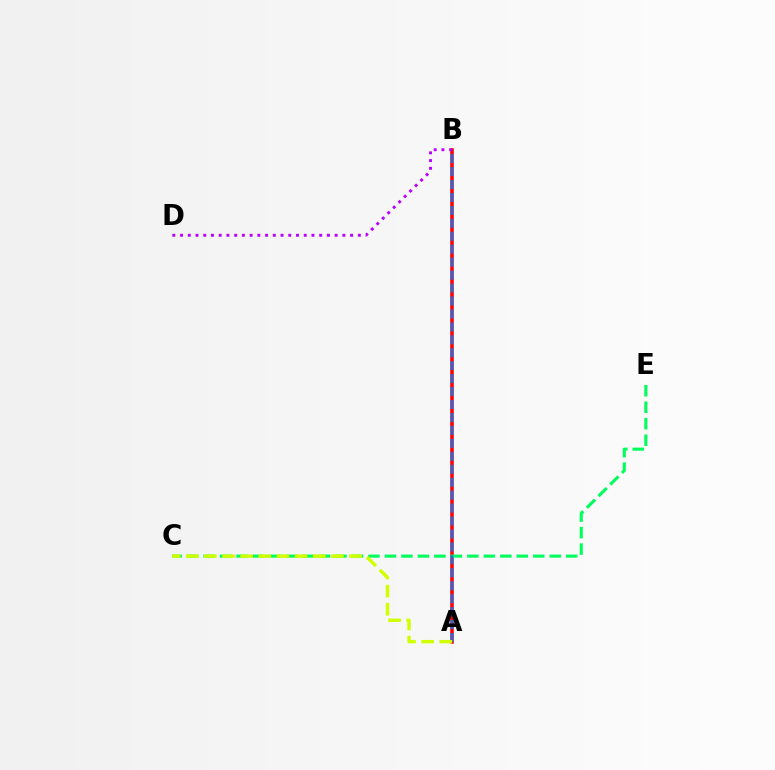{('A', 'B'): [{'color': '#ff0000', 'line_style': 'solid', 'thickness': 2.55}, {'color': '#0074ff', 'line_style': 'dashed', 'thickness': 1.76}], ('C', 'E'): [{'color': '#00ff5c', 'line_style': 'dashed', 'thickness': 2.24}], ('B', 'D'): [{'color': '#b900ff', 'line_style': 'dotted', 'thickness': 2.1}], ('A', 'C'): [{'color': '#d1ff00', 'line_style': 'dashed', 'thickness': 2.46}]}